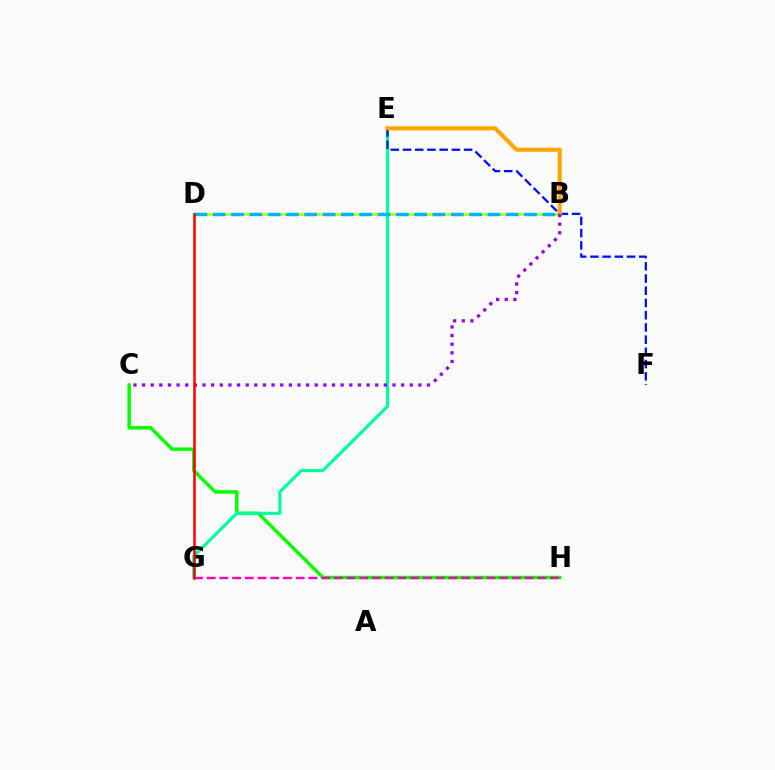{('C', 'H'): [{'color': '#08ff00', 'line_style': 'solid', 'thickness': 2.5}], ('E', 'G'): [{'color': '#00ff9d', 'line_style': 'solid', 'thickness': 2.29}], ('G', 'H'): [{'color': '#ff00bd', 'line_style': 'dashed', 'thickness': 1.73}], ('E', 'F'): [{'color': '#0010ff', 'line_style': 'dashed', 'thickness': 1.66}], ('B', 'D'): [{'color': '#b3ff00', 'line_style': 'solid', 'thickness': 1.93}, {'color': '#00b5ff', 'line_style': 'dashed', 'thickness': 2.49}], ('B', 'E'): [{'color': '#ffa500', 'line_style': 'solid', 'thickness': 2.97}], ('B', 'C'): [{'color': '#9b00ff', 'line_style': 'dotted', 'thickness': 2.35}], ('D', 'G'): [{'color': '#ff0000', 'line_style': 'solid', 'thickness': 1.81}]}